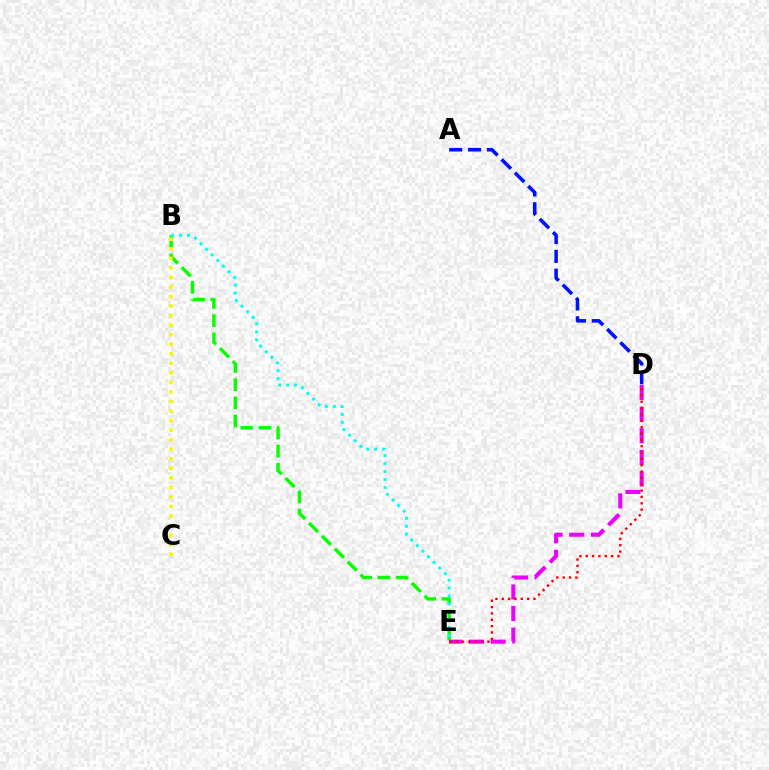{('B', 'E'): [{'color': '#08ff00', 'line_style': 'dashed', 'thickness': 2.47}, {'color': '#00fff6', 'line_style': 'dotted', 'thickness': 2.16}], ('D', 'E'): [{'color': '#ee00ff', 'line_style': 'dashed', 'thickness': 2.94}, {'color': '#ff0000', 'line_style': 'dotted', 'thickness': 1.72}], ('B', 'C'): [{'color': '#fcf500', 'line_style': 'dotted', 'thickness': 2.59}], ('A', 'D'): [{'color': '#0010ff', 'line_style': 'dashed', 'thickness': 2.56}]}